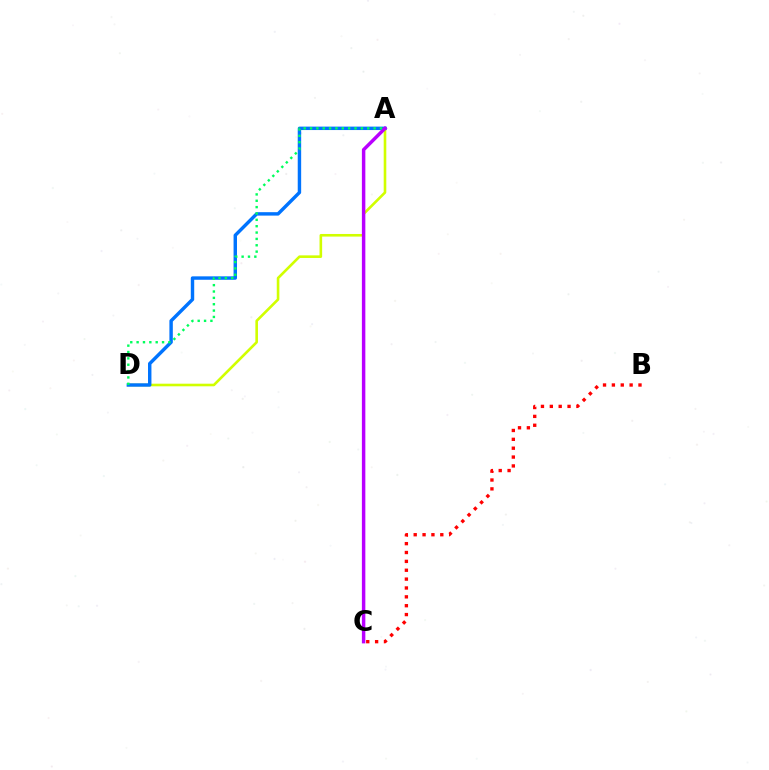{('A', 'D'): [{'color': '#d1ff00', 'line_style': 'solid', 'thickness': 1.88}, {'color': '#0074ff', 'line_style': 'solid', 'thickness': 2.47}, {'color': '#00ff5c', 'line_style': 'dotted', 'thickness': 1.73}], ('A', 'C'): [{'color': '#b900ff', 'line_style': 'solid', 'thickness': 2.49}], ('B', 'C'): [{'color': '#ff0000', 'line_style': 'dotted', 'thickness': 2.41}]}